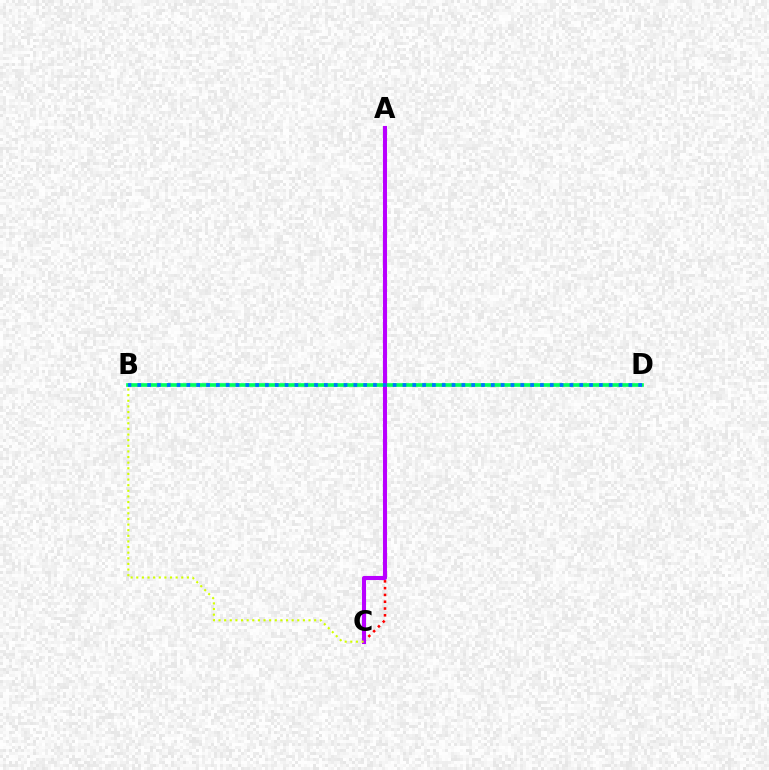{('B', 'D'): [{'color': '#00ff5c', 'line_style': 'solid', 'thickness': 2.64}, {'color': '#0074ff', 'line_style': 'dotted', 'thickness': 2.67}], ('A', 'C'): [{'color': '#ff0000', 'line_style': 'dotted', 'thickness': 1.84}, {'color': '#b900ff', 'line_style': 'solid', 'thickness': 2.93}], ('B', 'C'): [{'color': '#d1ff00', 'line_style': 'dotted', 'thickness': 1.53}]}